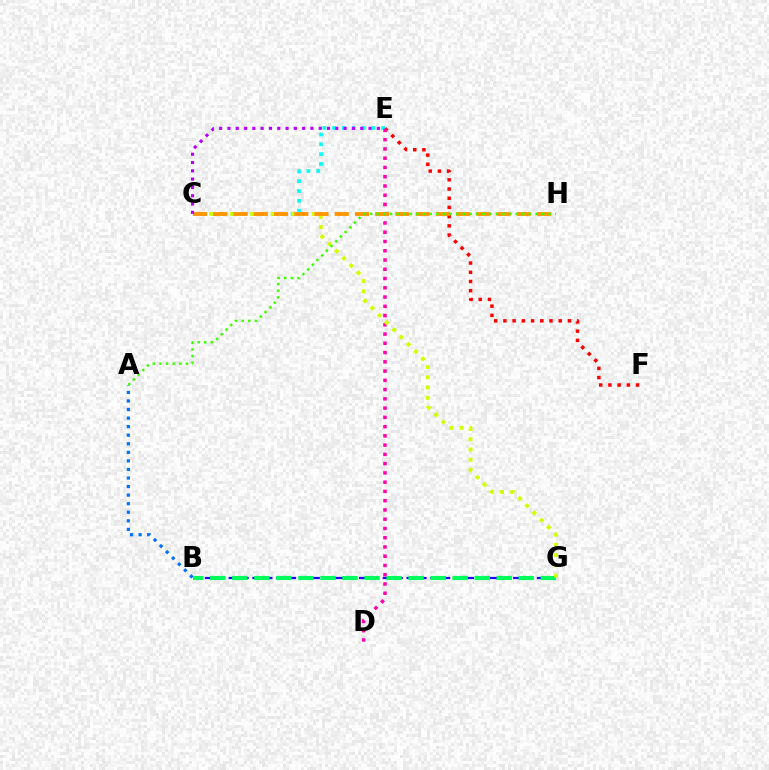{('E', 'F'): [{'color': '#ff0000', 'line_style': 'dotted', 'thickness': 2.5}], ('B', 'G'): [{'color': '#2500ff', 'line_style': 'dashed', 'thickness': 1.61}, {'color': '#00ff5c', 'line_style': 'dashed', 'thickness': 2.99}], ('C', 'E'): [{'color': '#00fff6', 'line_style': 'dotted', 'thickness': 2.67}, {'color': '#b900ff', 'line_style': 'dotted', 'thickness': 2.25}], ('A', 'B'): [{'color': '#0074ff', 'line_style': 'dotted', 'thickness': 2.33}], ('D', 'E'): [{'color': '#ff00ac', 'line_style': 'dotted', 'thickness': 2.51}], ('C', 'G'): [{'color': '#d1ff00', 'line_style': 'dotted', 'thickness': 2.78}], ('C', 'H'): [{'color': '#ff9400', 'line_style': 'dashed', 'thickness': 2.75}], ('A', 'H'): [{'color': '#3dff00', 'line_style': 'dotted', 'thickness': 1.8}]}